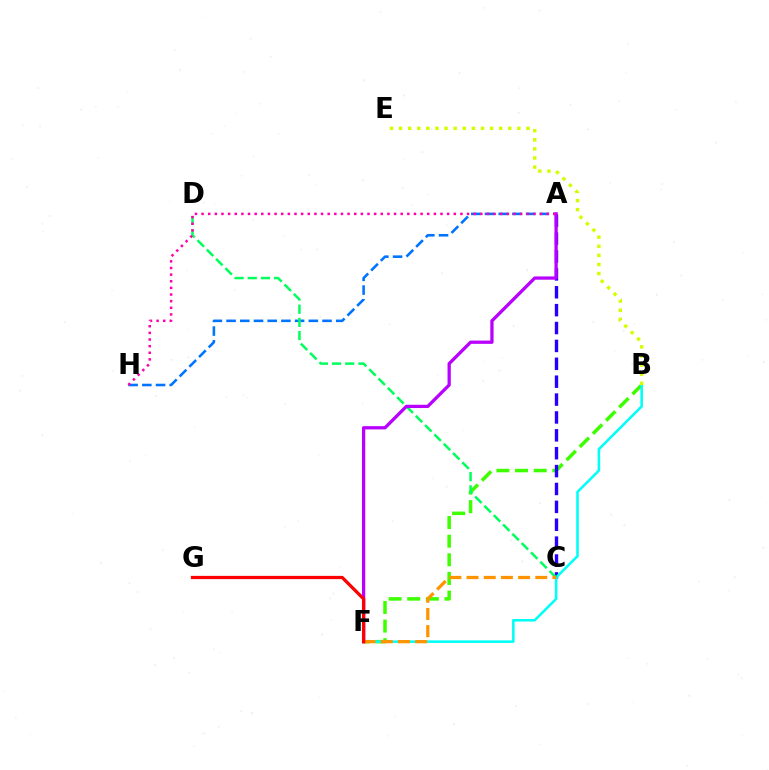{('A', 'H'): [{'color': '#0074ff', 'line_style': 'dashed', 'thickness': 1.86}, {'color': '#ff00ac', 'line_style': 'dotted', 'thickness': 1.8}], ('B', 'F'): [{'color': '#3dff00', 'line_style': 'dashed', 'thickness': 2.53}, {'color': '#00fff6', 'line_style': 'solid', 'thickness': 1.84}], ('A', 'C'): [{'color': '#2500ff', 'line_style': 'dashed', 'thickness': 2.43}], ('C', 'D'): [{'color': '#00ff5c', 'line_style': 'dashed', 'thickness': 1.79}], ('A', 'F'): [{'color': '#b900ff', 'line_style': 'solid', 'thickness': 2.35}], ('C', 'F'): [{'color': '#ff9400', 'line_style': 'dashed', 'thickness': 2.33}], ('F', 'G'): [{'color': '#ff0000', 'line_style': 'solid', 'thickness': 2.34}], ('B', 'E'): [{'color': '#d1ff00', 'line_style': 'dotted', 'thickness': 2.47}]}